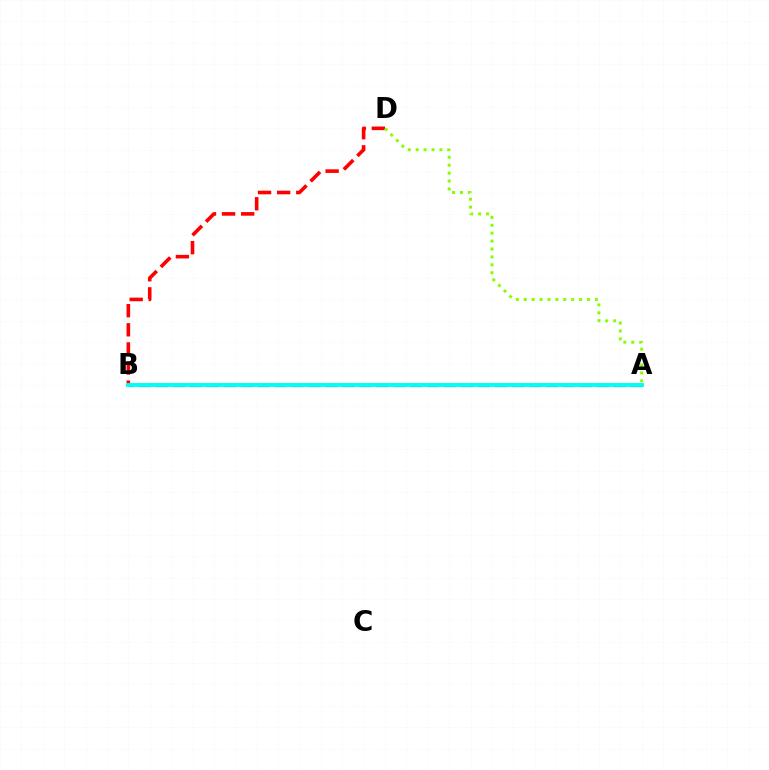{('B', 'D'): [{'color': '#ff0000', 'line_style': 'dashed', 'thickness': 2.6}], ('A', 'B'): [{'color': '#7200ff', 'line_style': 'dashed', 'thickness': 2.3}, {'color': '#00fff6', 'line_style': 'solid', 'thickness': 2.81}], ('A', 'D'): [{'color': '#84ff00', 'line_style': 'dotted', 'thickness': 2.15}]}